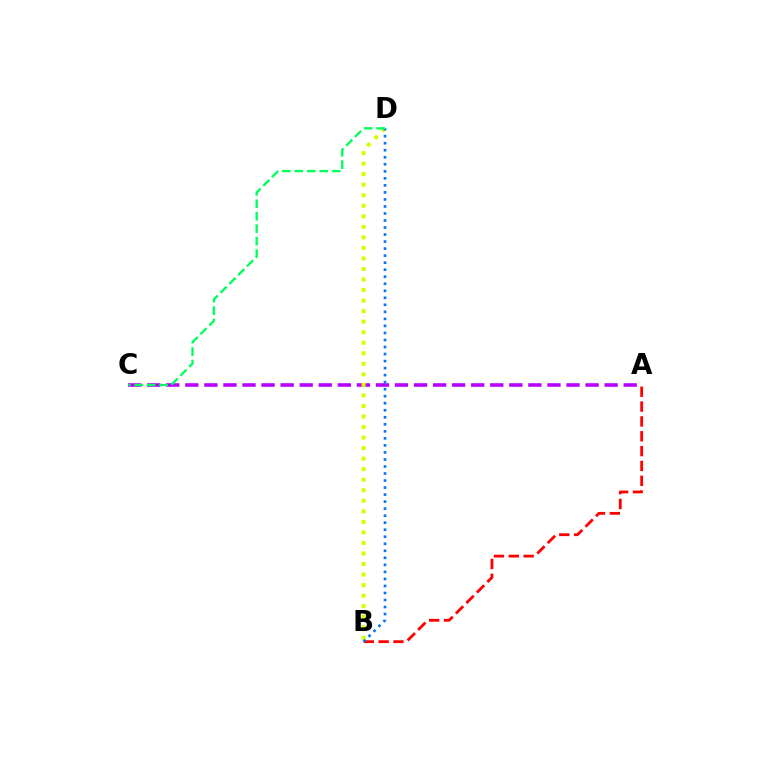{('A', 'B'): [{'color': '#ff0000', 'line_style': 'dashed', 'thickness': 2.02}], ('A', 'C'): [{'color': '#b900ff', 'line_style': 'dashed', 'thickness': 2.59}], ('B', 'D'): [{'color': '#d1ff00', 'line_style': 'dotted', 'thickness': 2.86}, {'color': '#0074ff', 'line_style': 'dotted', 'thickness': 1.91}], ('C', 'D'): [{'color': '#00ff5c', 'line_style': 'dashed', 'thickness': 1.69}]}